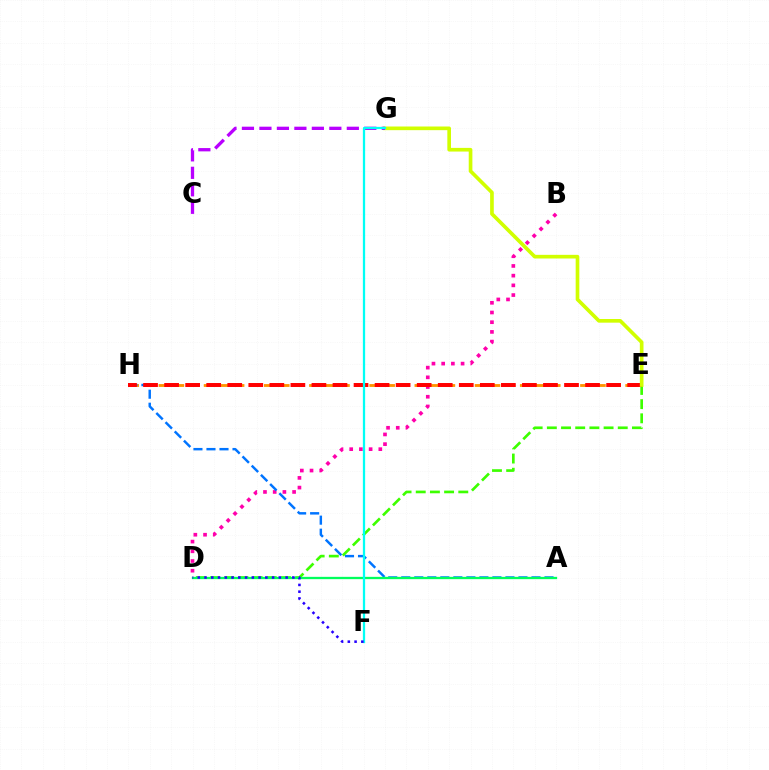{('B', 'D'): [{'color': '#ff00ac', 'line_style': 'dotted', 'thickness': 2.64}], ('E', 'H'): [{'color': '#ff9400', 'line_style': 'dashed', 'thickness': 2.05}, {'color': '#ff0000', 'line_style': 'dashed', 'thickness': 2.86}], ('D', 'E'): [{'color': '#3dff00', 'line_style': 'dashed', 'thickness': 1.93}], ('A', 'H'): [{'color': '#0074ff', 'line_style': 'dashed', 'thickness': 1.77}], ('A', 'D'): [{'color': '#00ff5c', 'line_style': 'solid', 'thickness': 1.66}], ('E', 'G'): [{'color': '#d1ff00', 'line_style': 'solid', 'thickness': 2.64}], ('C', 'G'): [{'color': '#b900ff', 'line_style': 'dashed', 'thickness': 2.37}], ('F', 'G'): [{'color': '#00fff6', 'line_style': 'solid', 'thickness': 1.63}], ('D', 'F'): [{'color': '#2500ff', 'line_style': 'dotted', 'thickness': 1.84}]}